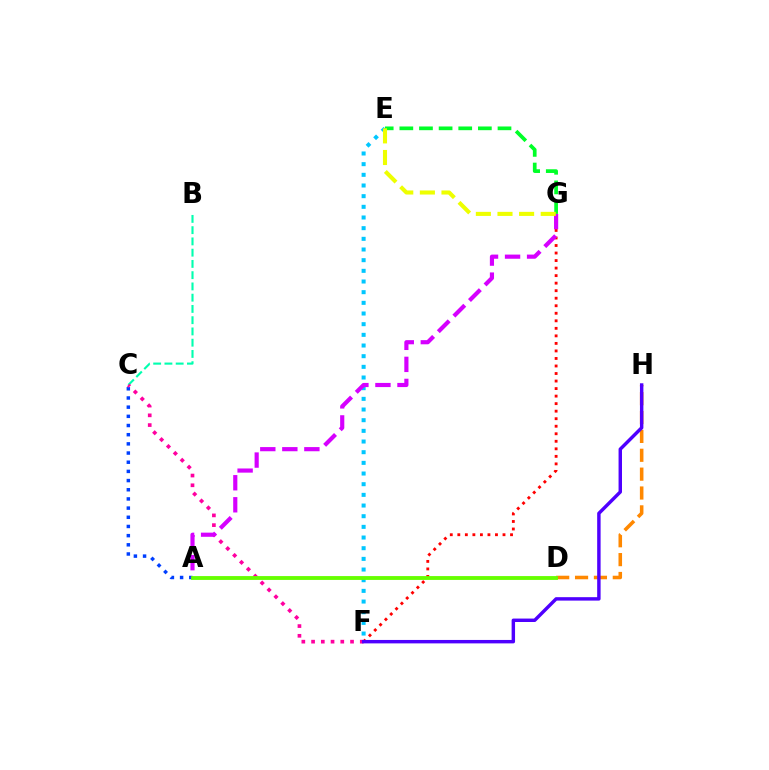{('F', 'G'): [{'color': '#ff0000', 'line_style': 'dotted', 'thickness': 2.05}], ('B', 'C'): [{'color': '#00ffaf', 'line_style': 'dashed', 'thickness': 1.53}], ('A', 'C'): [{'color': '#003fff', 'line_style': 'dotted', 'thickness': 2.49}], ('C', 'F'): [{'color': '#ff00a0', 'line_style': 'dotted', 'thickness': 2.65}], ('D', 'H'): [{'color': '#ff8800', 'line_style': 'dashed', 'thickness': 2.56}], ('F', 'H'): [{'color': '#4f00ff', 'line_style': 'solid', 'thickness': 2.47}], ('E', 'F'): [{'color': '#00c7ff', 'line_style': 'dotted', 'thickness': 2.9}], ('E', 'G'): [{'color': '#00ff27', 'line_style': 'dashed', 'thickness': 2.67}, {'color': '#eeff00', 'line_style': 'dashed', 'thickness': 2.94}], ('A', 'G'): [{'color': '#d600ff', 'line_style': 'dashed', 'thickness': 2.99}], ('A', 'D'): [{'color': '#66ff00', 'line_style': 'solid', 'thickness': 2.77}]}